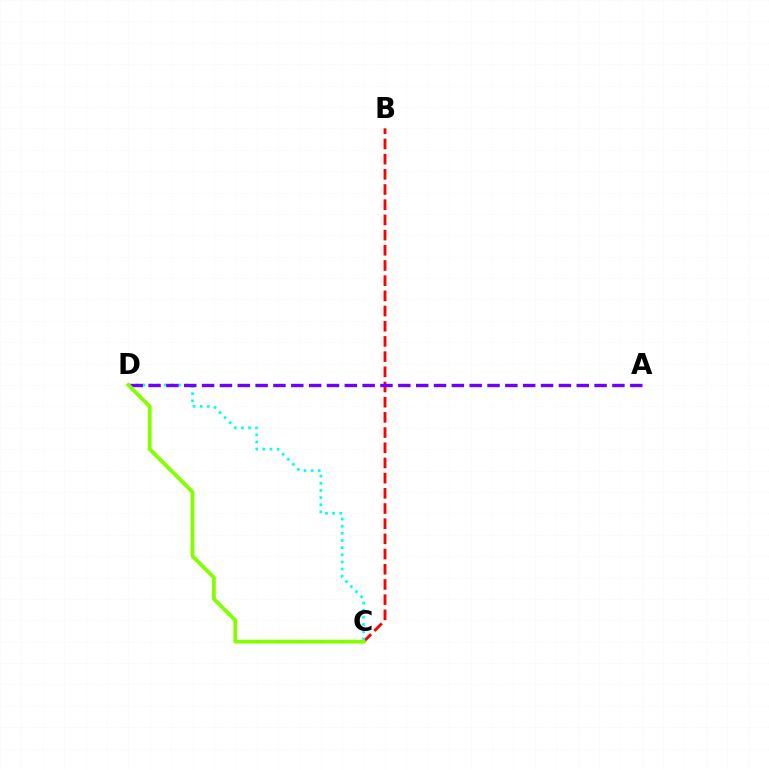{('B', 'C'): [{'color': '#ff0000', 'line_style': 'dashed', 'thickness': 2.06}], ('C', 'D'): [{'color': '#00fff6', 'line_style': 'dotted', 'thickness': 1.94}, {'color': '#84ff00', 'line_style': 'solid', 'thickness': 2.75}], ('A', 'D'): [{'color': '#7200ff', 'line_style': 'dashed', 'thickness': 2.42}]}